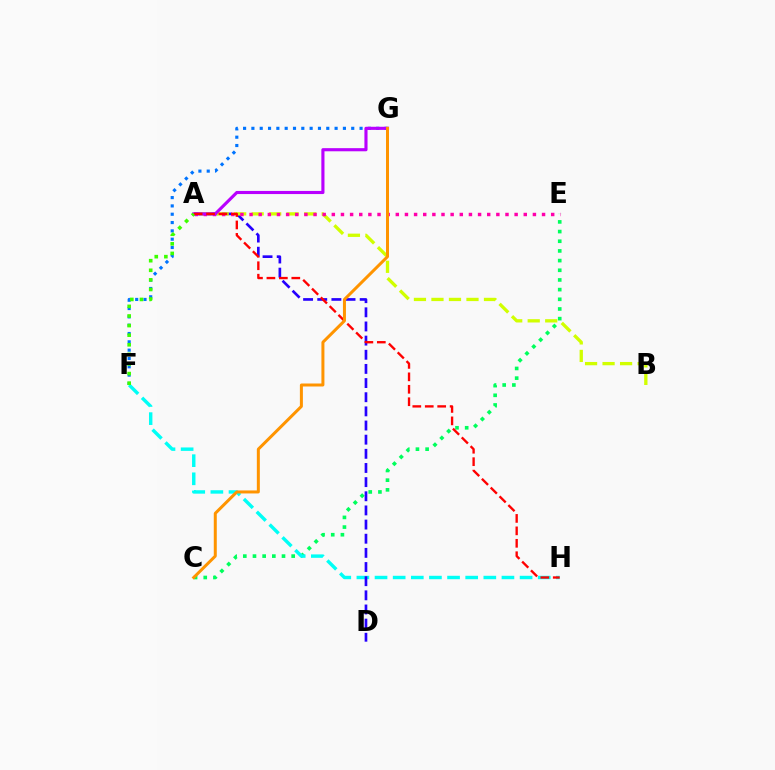{('F', 'G'): [{'color': '#0074ff', 'line_style': 'dotted', 'thickness': 2.26}], ('C', 'E'): [{'color': '#00ff5c', 'line_style': 'dotted', 'thickness': 2.63}], ('F', 'H'): [{'color': '#00fff6', 'line_style': 'dashed', 'thickness': 2.46}], ('A', 'D'): [{'color': '#2500ff', 'line_style': 'dashed', 'thickness': 1.92}], ('A', 'B'): [{'color': '#d1ff00', 'line_style': 'dashed', 'thickness': 2.38}], ('A', 'E'): [{'color': '#ff00ac', 'line_style': 'dotted', 'thickness': 2.48}], ('A', 'G'): [{'color': '#b900ff', 'line_style': 'solid', 'thickness': 2.25}], ('A', 'H'): [{'color': '#ff0000', 'line_style': 'dashed', 'thickness': 1.69}], ('A', 'F'): [{'color': '#3dff00', 'line_style': 'dotted', 'thickness': 2.61}], ('C', 'G'): [{'color': '#ff9400', 'line_style': 'solid', 'thickness': 2.16}]}